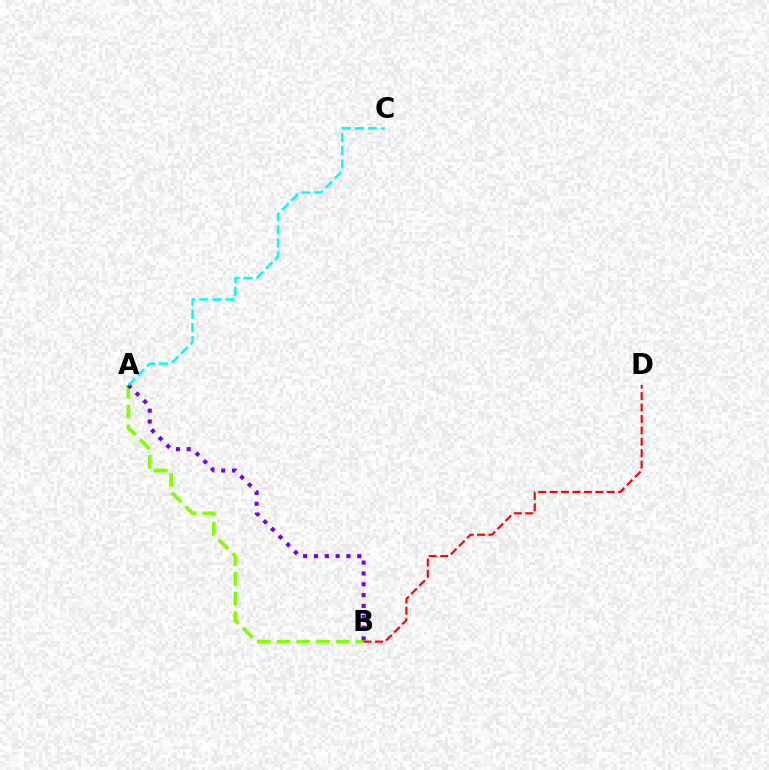{('A', 'B'): [{'color': '#84ff00', 'line_style': 'dashed', 'thickness': 2.68}, {'color': '#7200ff', 'line_style': 'dotted', 'thickness': 2.94}], ('B', 'D'): [{'color': '#ff0000', 'line_style': 'dashed', 'thickness': 1.55}], ('A', 'C'): [{'color': '#00fff6', 'line_style': 'dashed', 'thickness': 1.78}]}